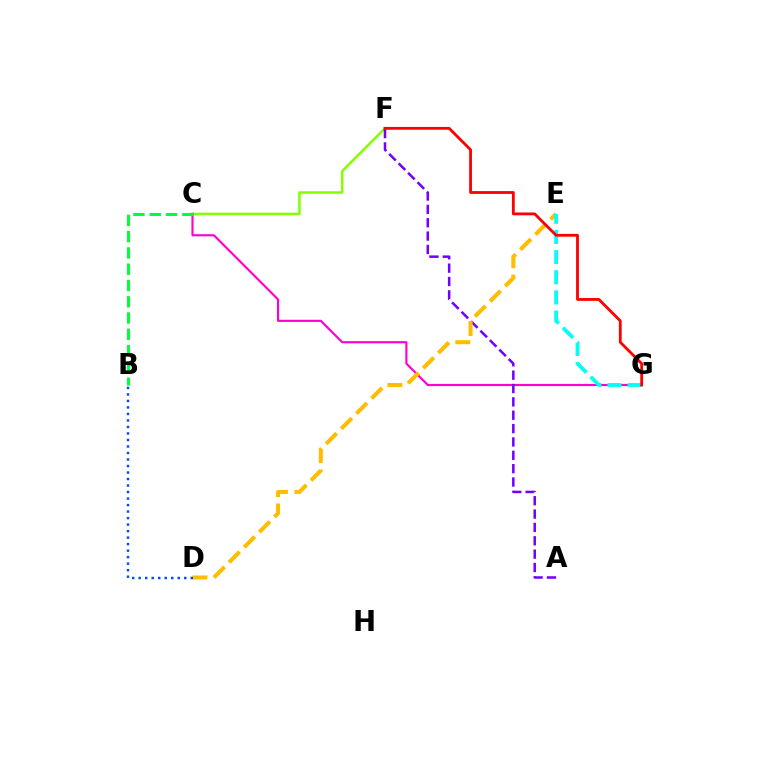{('C', 'F'): [{'color': '#84ff00', 'line_style': 'solid', 'thickness': 1.82}], ('C', 'G'): [{'color': '#ff00cf', 'line_style': 'solid', 'thickness': 1.55}], ('A', 'F'): [{'color': '#7200ff', 'line_style': 'dashed', 'thickness': 1.81}], ('D', 'E'): [{'color': '#ffbd00', 'line_style': 'dashed', 'thickness': 2.91}], ('E', 'G'): [{'color': '#00fff6', 'line_style': 'dashed', 'thickness': 2.74}], ('B', 'C'): [{'color': '#00ff39', 'line_style': 'dashed', 'thickness': 2.21}], ('F', 'G'): [{'color': '#ff0000', 'line_style': 'solid', 'thickness': 2.03}], ('B', 'D'): [{'color': '#004bff', 'line_style': 'dotted', 'thickness': 1.77}]}